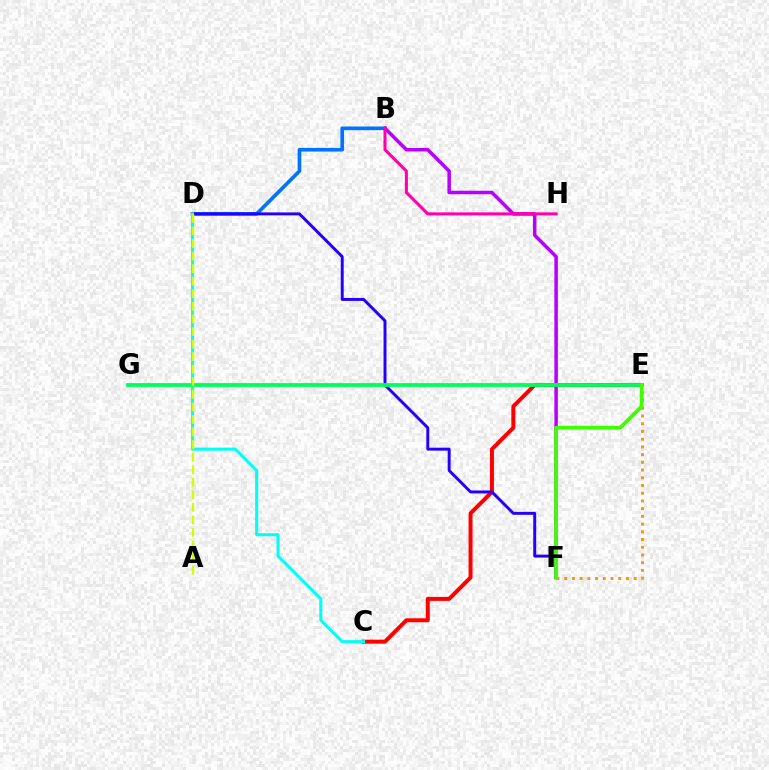{('B', 'D'): [{'color': '#0074ff', 'line_style': 'solid', 'thickness': 2.64}], ('B', 'F'): [{'color': '#b900ff', 'line_style': 'solid', 'thickness': 2.53}], ('C', 'E'): [{'color': '#ff0000', 'line_style': 'solid', 'thickness': 2.87}], ('D', 'F'): [{'color': '#2500ff', 'line_style': 'solid', 'thickness': 2.12}], ('E', 'F'): [{'color': '#ff9400', 'line_style': 'dotted', 'thickness': 2.1}, {'color': '#3dff00', 'line_style': 'solid', 'thickness': 2.73}], ('C', 'D'): [{'color': '#00fff6', 'line_style': 'solid', 'thickness': 2.21}], ('E', 'G'): [{'color': '#00ff5c', 'line_style': 'solid', 'thickness': 2.73}], ('B', 'H'): [{'color': '#ff00ac', 'line_style': 'solid', 'thickness': 2.19}], ('A', 'D'): [{'color': '#d1ff00', 'line_style': 'dashed', 'thickness': 1.71}]}